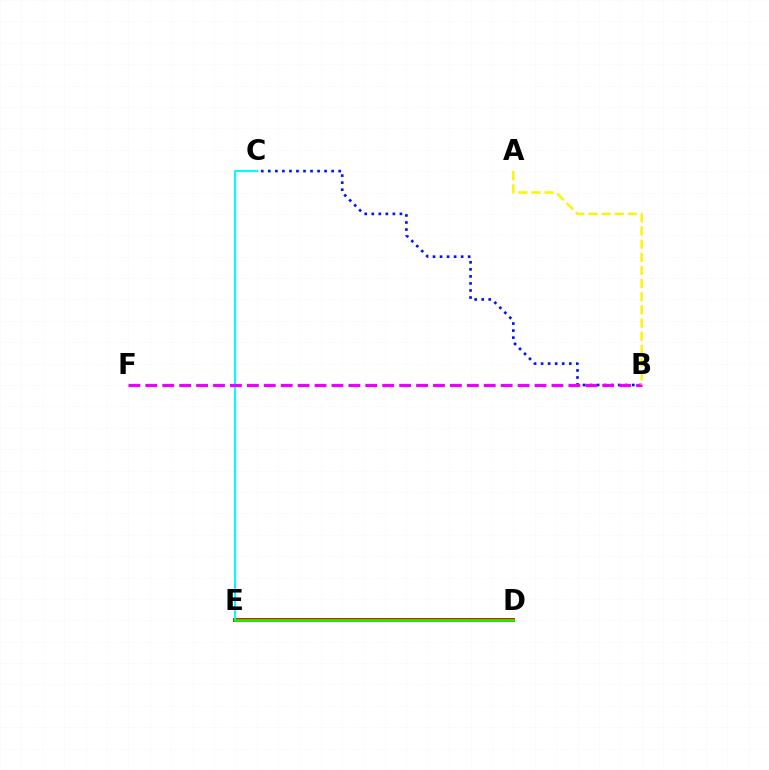{('D', 'E'): [{'color': '#ff0000', 'line_style': 'solid', 'thickness': 2.82}, {'color': '#08ff00', 'line_style': 'solid', 'thickness': 1.94}], ('B', 'C'): [{'color': '#0010ff', 'line_style': 'dotted', 'thickness': 1.91}], ('C', 'E'): [{'color': '#00fff6', 'line_style': 'solid', 'thickness': 1.51}], ('B', 'F'): [{'color': '#ee00ff', 'line_style': 'dashed', 'thickness': 2.3}], ('A', 'B'): [{'color': '#fcf500', 'line_style': 'dashed', 'thickness': 1.79}]}